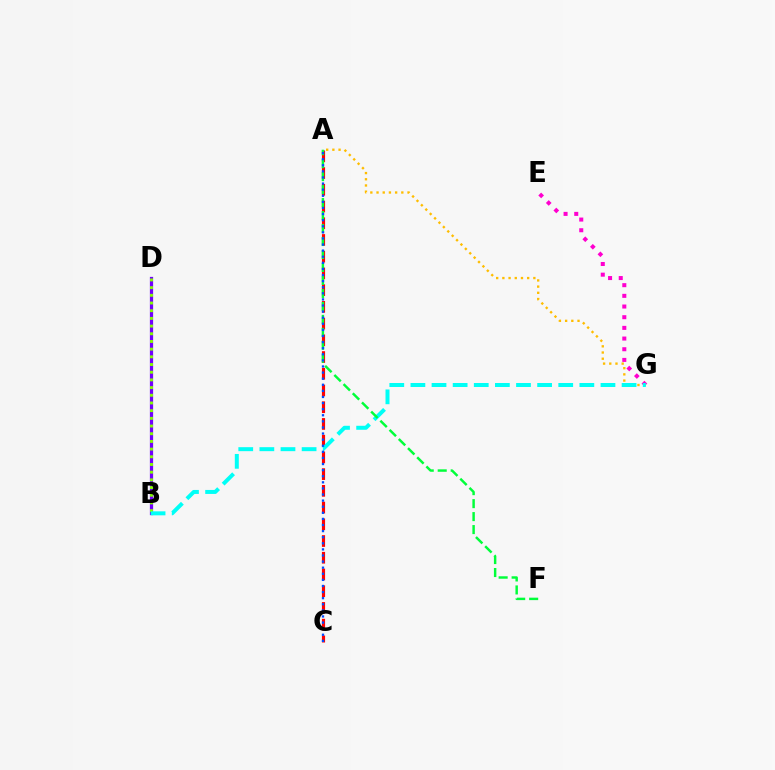{('E', 'G'): [{'color': '#ff00cf', 'line_style': 'dotted', 'thickness': 2.9}], ('B', 'D'): [{'color': '#7200ff', 'line_style': 'solid', 'thickness': 2.33}, {'color': '#84ff00', 'line_style': 'dotted', 'thickness': 2.09}], ('A', 'C'): [{'color': '#ff0000', 'line_style': 'dashed', 'thickness': 2.27}, {'color': '#004bff', 'line_style': 'dotted', 'thickness': 1.66}], ('A', 'G'): [{'color': '#ffbd00', 'line_style': 'dotted', 'thickness': 1.68}], ('B', 'G'): [{'color': '#00fff6', 'line_style': 'dashed', 'thickness': 2.87}], ('A', 'F'): [{'color': '#00ff39', 'line_style': 'dashed', 'thickness': 1.76}]}